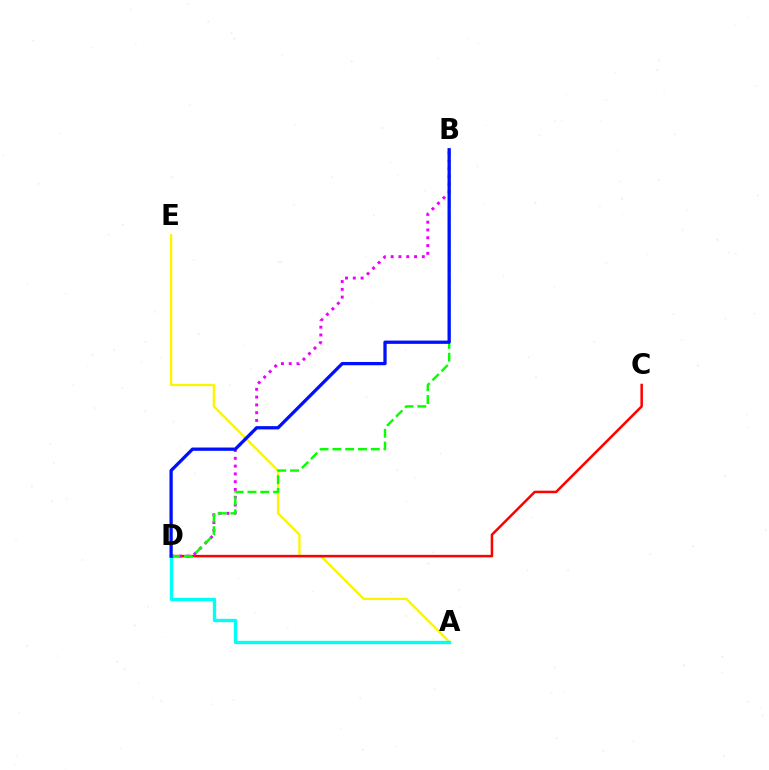{('A', 'E'): [{'color': '#fcf500', 'line_style': 'solid', 'thickness': 1.67}], ('C', 'D'): [{'color': '#ff0000', 'line_style': 'solid', 'thickness': 1.81}], ('A', 'D'): [{'color': '#00fff6', 'line_style': 'solid', 'thickness': 2.4}], ('B', 'D'): [{'color': '#ee00ff', 'line_style': 'dotted', 'thickness': 2.12}, {'color': '#08ff00', 'line_style': 'dashed', 'thickness': 1.74}, {'color': '#0010ff', 'line_style': 'solid', 'thickness': 2.36}]}